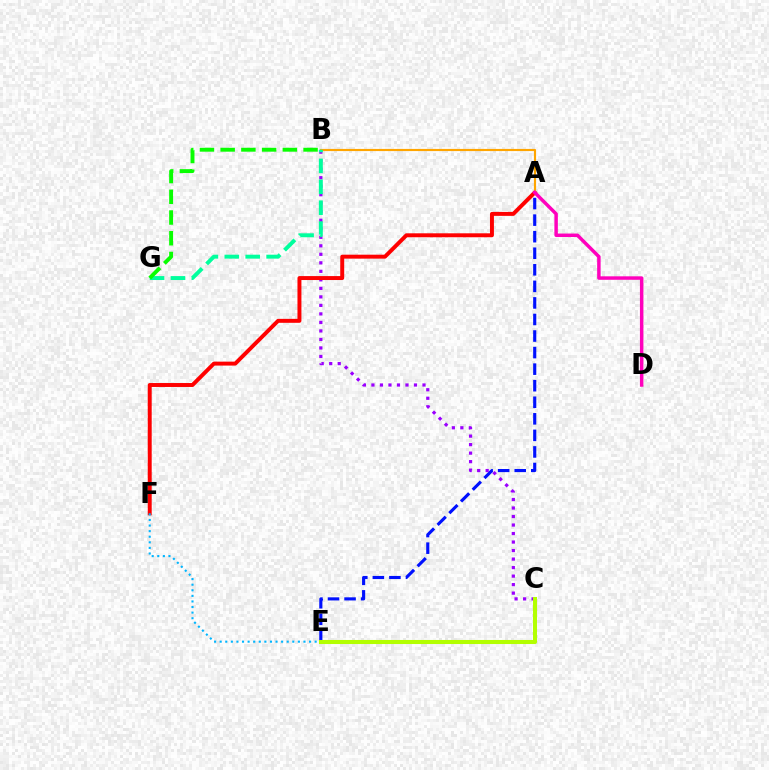{('A', 'E'): [{'color': '#0010ff', 'line_style': 'dashed', 'thickness': 2.25}], ('B', 'C'): [{'color': '#9b00ff', 'line_style': 'dotted', 'thickness': 2.31}], ('A', 'F'): [{'color': '#ff0000', 'line_style': 'solid', 'thickness': 2.84}], ('A', 'B'): [{'color': '#ffa500', 'line_style': 'solid', 'thickness': 1.55}], ('A', 'D'): [{'color': '#ff00bd', 'line_style': 'solid', 'thickness': 2.5}], ('B', 'G'): [{'color': '#00ff9d', 'line_style': 'dashed', 'thickness': 2.84}, {'color': '#08ff00', 'line_style': 'dashed', 'thickness': 2.82}], ('E', 'F'): [{'color': '#00b5ff', 'line_style': 'dotted', 'thickness': 1.52}], ('C', 'E'): [{'color': '#b3ff00', 'line_style': 'solid', 'thickness': 2.92}]}